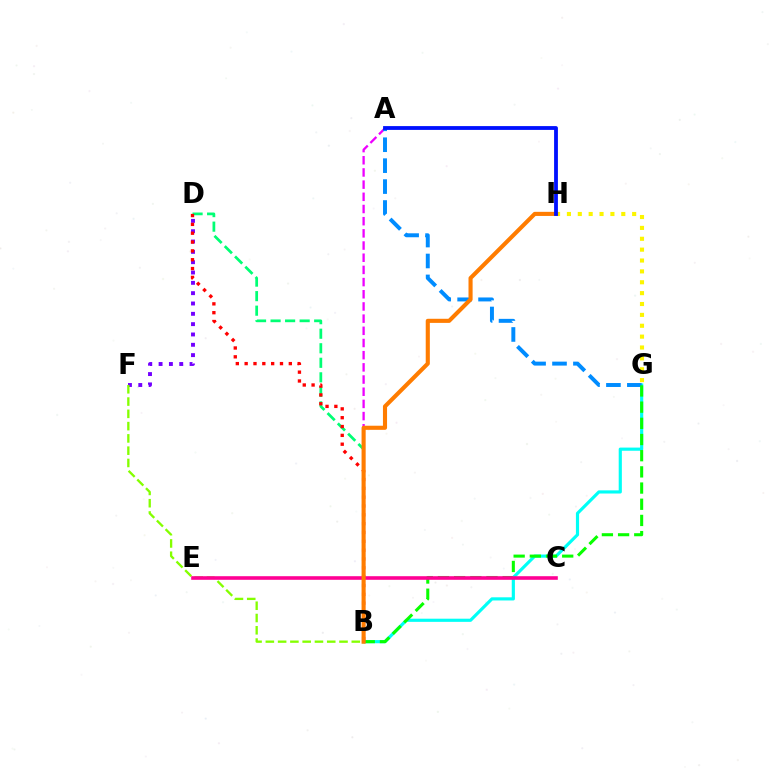{('B', 'G'): [{'color': '#00fff6', 'line_style': 'solid', 'thickness': 2.28}, {'color': '#08ff00', 'line_style': 'dashed', 'thickness': 2.2}], ('A', 'B'): [{'color': '#ee00ff', 'line_style': 'dashed', 'thickness': 1.65}], ('D', 'F'): [{'color': '#7200ff', 'line_style': 'dotted', 'thickness': 2.81}], ('B', 'D'): [{'color': '#00ff74', 'line_style': 'dashed', 'thickness': 1.97}, {'color': '#ff0000', 'line_style': 'dotted', 'thickness': 2.4}], ('A', 'G'): [{'color': '#008cff', 'line_style': 'dashed', 'thickness': 2.84}], ('B', 'F'): [{'color': '#84ff00', 'line_style': 'dashed', 'thickness': 1.67}], ('G', 'H'): [{'color': '#fcf500', 'line_style': 'dotted', 'thickness': 2.95}], ('C', 'E'): [{'color': '#ff0094', 'line_style': 'solid', 'thickness': 2.6}], ('B', 'H'): [{'color': '#ff7c00', 'line_style': 'solid', 'thickness': 2.96}], ('A', 'H'): [{'color': '#0010ff', 'line_style': 'solid', 'thickness': 2.75}]}